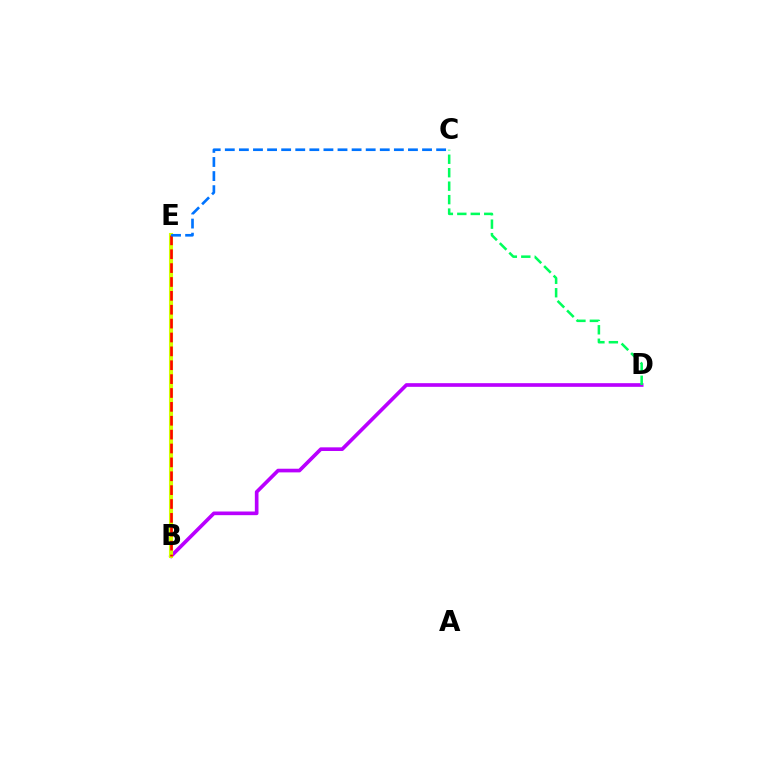{('B', 'D'): [{'color': '#b900ff', 'line_style': 'solid', 'thickness': 2.63}], ('B', 'E'): [{'color': '#d1ff00', 'line_style': 'solid', 'thickness': 2.94}, {'color': '#ff0000', 'line_style': 'dashed', 'thickness': 1.89}], ('C', 'E'): [{'color': '#0074ff', 'line_style': 'dashed', 'thickness': 1.91}], ('C', 'D'): [{'color': '#00ff5c', 'line_style': 'dashed', 'thickness': 1.83}]}